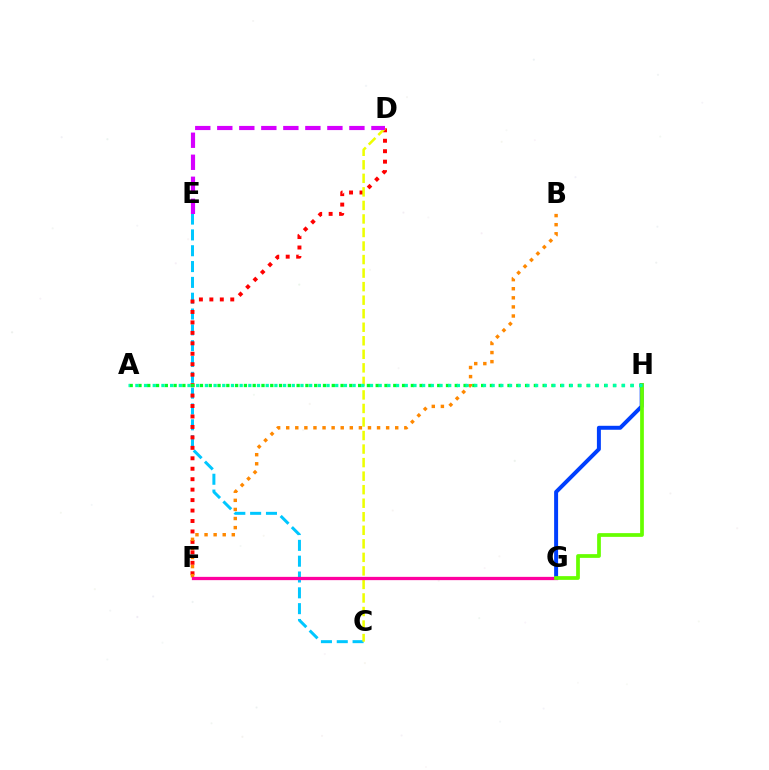{('C', 'E'): [{'color': '#00c7ff', 'line_style': 'dashed', 'thickness': 2.15}], ('F', 'G'): [{'color': '#4f00ff', 'line_style': 'dotted', 'thickness': 1.97}, {'color': '#ff00a0', 'line_style': 'solid', 'thickness': 2.35}], ('G', 'H'): [{'color': '#003fff', 'line_style': 'solid', 'thickness': 2.85}, {'color': '#66ff00', 'line_style': 'solid', 'thickness': 2.69}], ('D', 'F'): [{'color': '#ff0000', 'line_style': 'dotted', 'thickness': 2.84}], ('B', 'F'): [{'color': '#ff8800', 'line_style': 'dotted', 'thickness': 2.47}], ('C', 'D'): [{'color': '#eeff00', 'line_style': 'dashed', 'thickness': 1.84}], ('A', 'H'): [{'color': '#00ff27', 'line_style': 'dotted', 'thickness': 2.39}, {'color': '#00ffaf', 'line_style': 'dotted', 'thickness': 2.36}], ('D', 'E'): [{'color': '#d600ff', 'line_style': 'dashed', 'thickness': 2.99}]}